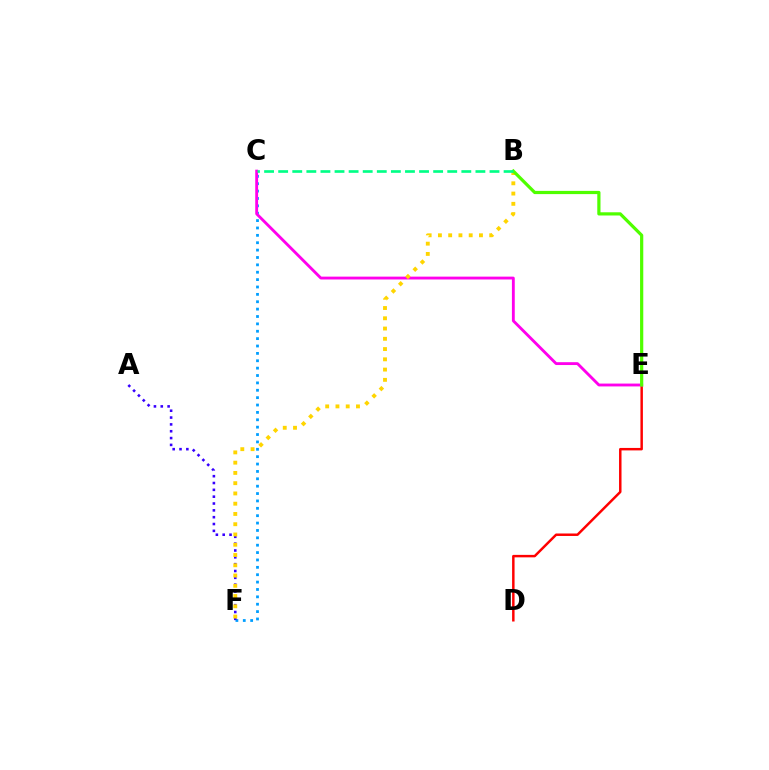{('C', 'F'): [{'color': '#009eff', 'line_style': 'dotted', 'thickness': 2.0}], ('A', 'F'): [{'color': '#3700ff', 'line_style': 'dotted', 'thickness': 1.86}], ('D', 'E'): [{'color': '#ff0000', 'line_style': 'solid', 'thickness': 1.78}], ('C', 'E'): [{'color': '#ff00ed', 'line_style': 'solid', 'thickness': 2.05}], ('B', 'F'): [{'color': '#ffd500', 'line_style': 'dotted', 'thickness': 2.79}], ('B', 'E'): [{'color': '#4fff00', 'line_style': 'solid', 'thickness': 2.31}], ('B', 'C'): [{'color': '#00ff86', 'line_style': 'dashed', 'thickness': 1.91}]}